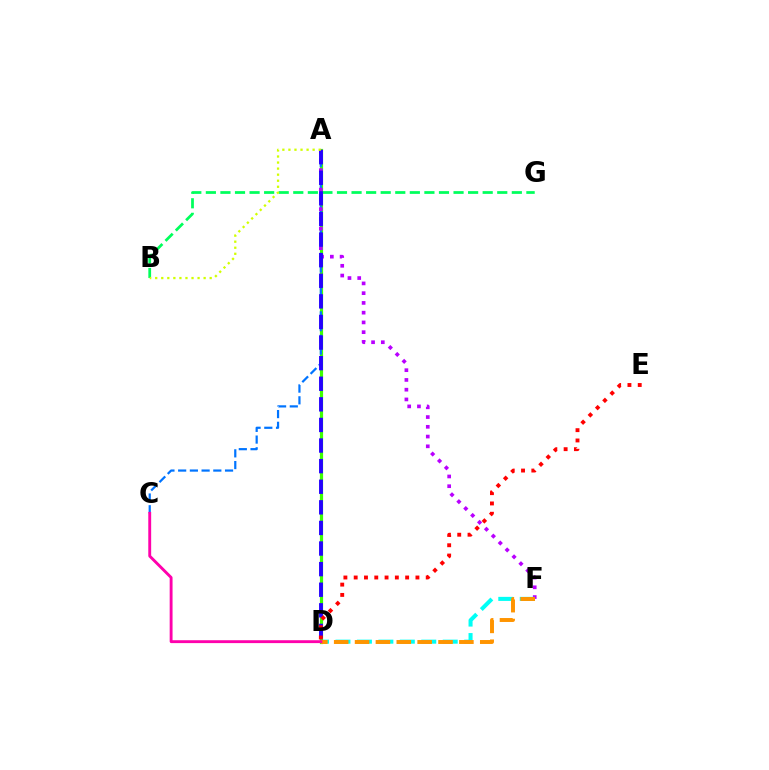{('B', 'G'): [{'color': '#00ff5c', 'line_style': 'dashed', 'thickness': 1.98}], ('A', 'D'): [{'color': '#3dff00', 'line_style': 'solid', 'thickness': 2.3}, {'color': '#2500ff', 'line_style': 'dashed', 'thickness': 2.8}], ('A', 'C'): [{'color': '#0074ff', 'line_style': 'dashed', 'thickness': 1.59}], ('A', 'F'): [{'color': '#b900ff', 'line_style': 'dotted', 'thickness': 2.65}], ('D', 'F'): [{'color': '#00fff6', 'line_style': 'dashed', 'thickness': 2.91}, {'color': '#ff9400', 'line_style': 'dashed', 'thickness': 2.83}], ('A', 'B'): [{'color': '#d1ff00', 'line_style': 'dotted', 'thickness': 1.64}], ('C', 'D'): [{'color': '#ff00ac', 'line_style': 'solid', 'thickness': 2.07}], ('D', 'E'): [{'color': '#ff0000', 'line_style': 'dotted', 'thickness': 2.8}]}